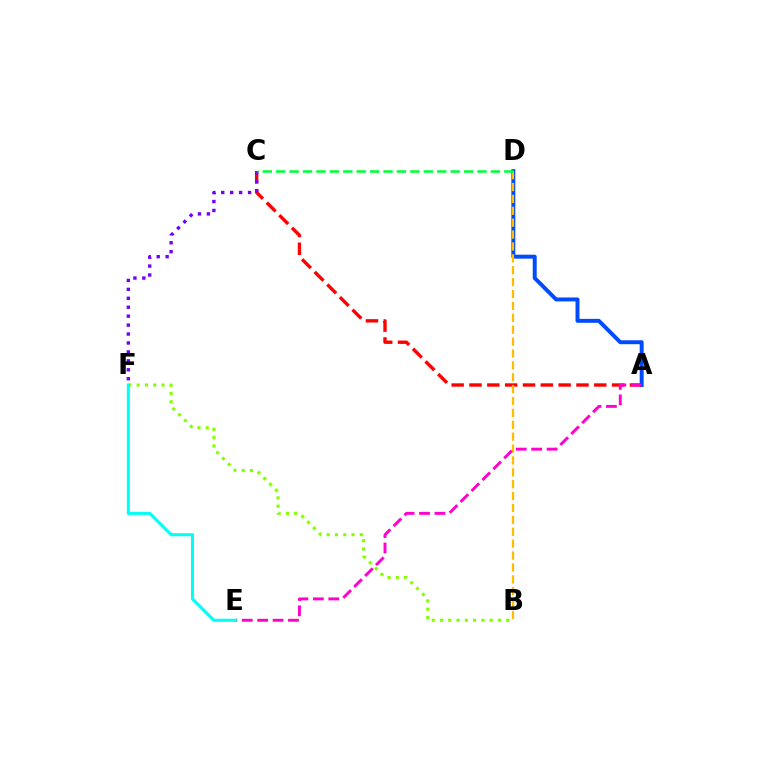{('A', 'C'): [{'color': '#ff0000', 'line_style': 'dashed', 'thickness': 2.42}], ('A', 'D'): [{'color': '#004bff', 'line_style': 'solid', 'thickness': 2.84}], ('B', 'D'): [{'color': '#ffbd00', 'line_style': 'dashed', 'thickness': 1.61}], ('A', 'E'): [{'color': '#ff00cf', 'line_style': 'dashed', 'thickness': 2.09}], ('B', 'F'): [{'color': '#84ff00', 'line_style': 'dotted', 'thickness': 2.25}], ('E', 'F'): [{'color': '#00fff6', 'line_style': 'solid', 'thickness': 2.22}], ('C', 'F'): [{'color': '#7200ff', 'line_style': 'dotted', 'thickness': 2.43}], ('C', 'D'): [{'color': '#00ff39', 'line_style': 'dashed', 'thickness': 1.82}]}